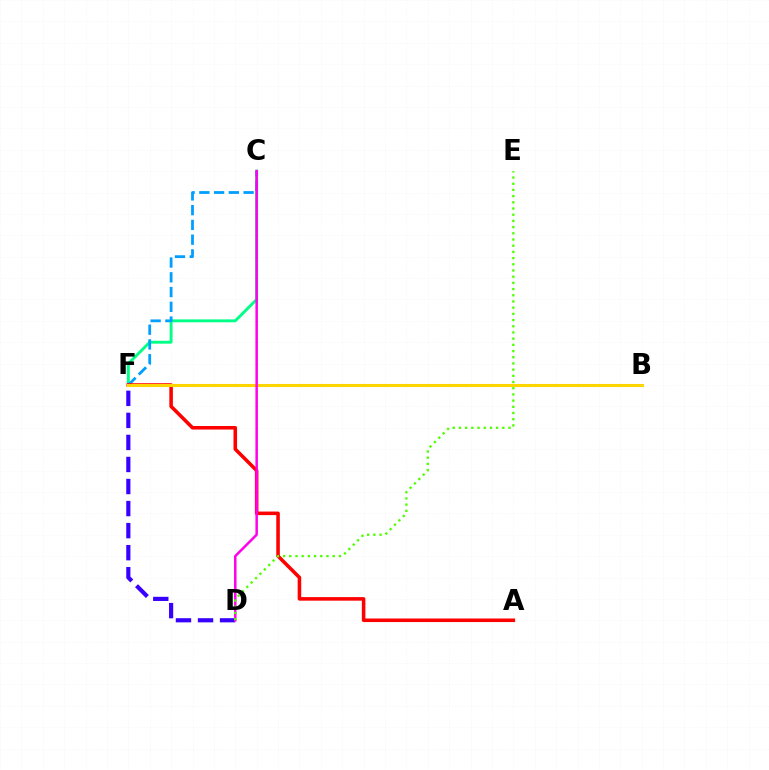{('C', 'F'): [{'color': '#00ff86', 'line_style': 'solid', 'thickness': 2.09}, {'color': '#009eff', 'line_style': 'dashed', 'thickness': 2.0}], ('A', 'F'): [{'color': '#ff0000', 'line_style': 'solid', 'thickness': 2.56}], ('B', 'F'): [{'color': '#ffd500', 'line_style': 'solid', 'thickness': 2.2}], ('D', 'F'): [{'color': '#3700ff', 'line_style': 'dashed', 'thickness': 3.0}], ('C', 'D'): [{'color': '#ff00ed', 'line_style': 'solid', 'thickness': 1.8}], ('D', 'E'): [{'color': '#4fff00', 'line_style': 'dotted', 'thickness': 1.68}]}